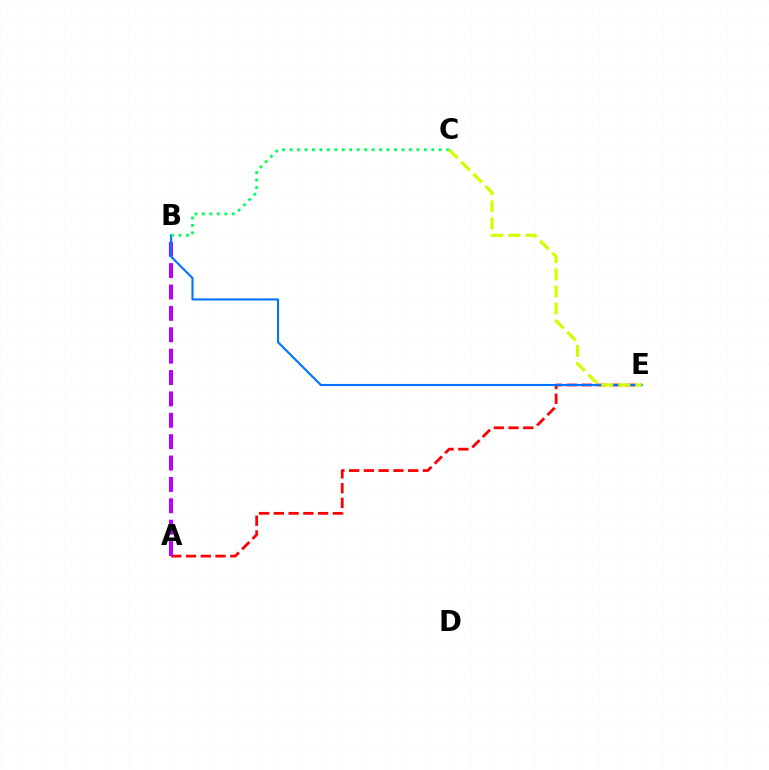{('A', 'E'): [{'color': '#ff0000', 'line_style': 'dashed', 'thickness': 2.01}], ('A', 'B'): [{'color': '#b900ff', 'line_style': 'dashed', 'thickness': 2.9}], ('B', 'E'): [{'color': '#0074ff', 'line_style': 'solid', 'thickness': 1.52}], ('B', 'C'): [{'color': '#00ff5c', 'line_style': 'dotted', 'thickness': 2.03}], ('C', 'E'): [{'color': '#d1ff00', 'line_style': 'dashed', 'thickness': 2.32}]}